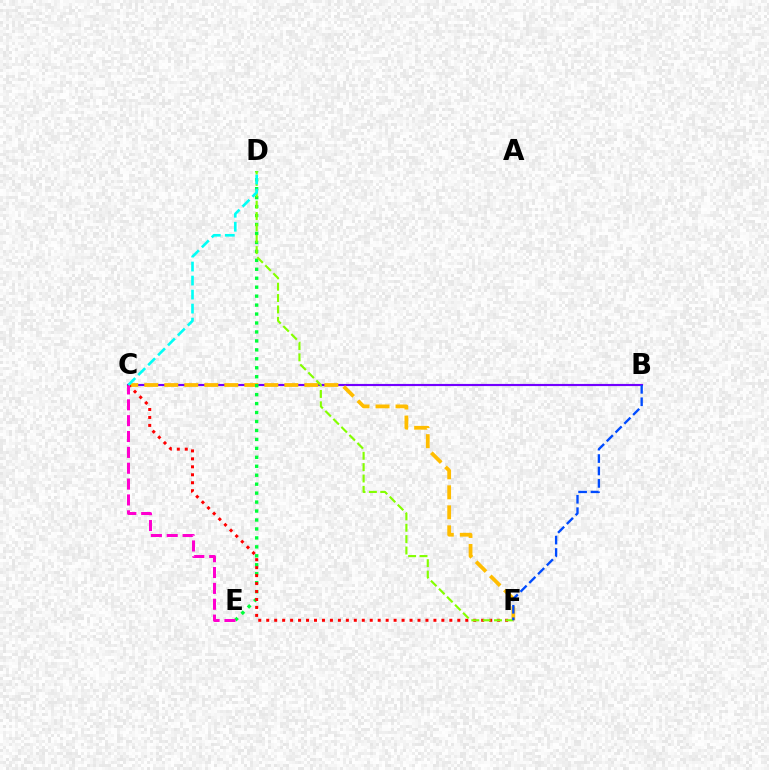{('B', 'C'): [{'color': '#7200ff', 'line_style': 'solid', 'thickness': 1.55}], ('C', 'F'): [{'color': '#ffbd00', 'line_style': 'dashed', 'thickness': 2.72}, {'color': '#ff0000', 'line_style': 'dotted', 'thickness': 2.16}], ('D', 'E'): [{'color': '#00ff39', 'line_style': 'dotted', 'thickness': 2.43}], ('C', 'E'): [{'color': '#ff00cf', 'line_style': 'dashed', 'thickness': 2.15}], ('D', 'F'): [{'color': '#84ff00', 'line_style': 'dashed', 'thickness': 1.54}], ('B', 'F'): [{'color': '#004bff', 'line_style': 'dashed', 'thickness': 1.69}], ('C', 'D'): [{'color': '#00fff6', 'line_style': 'dashed', 'thickness': 1.9}]}